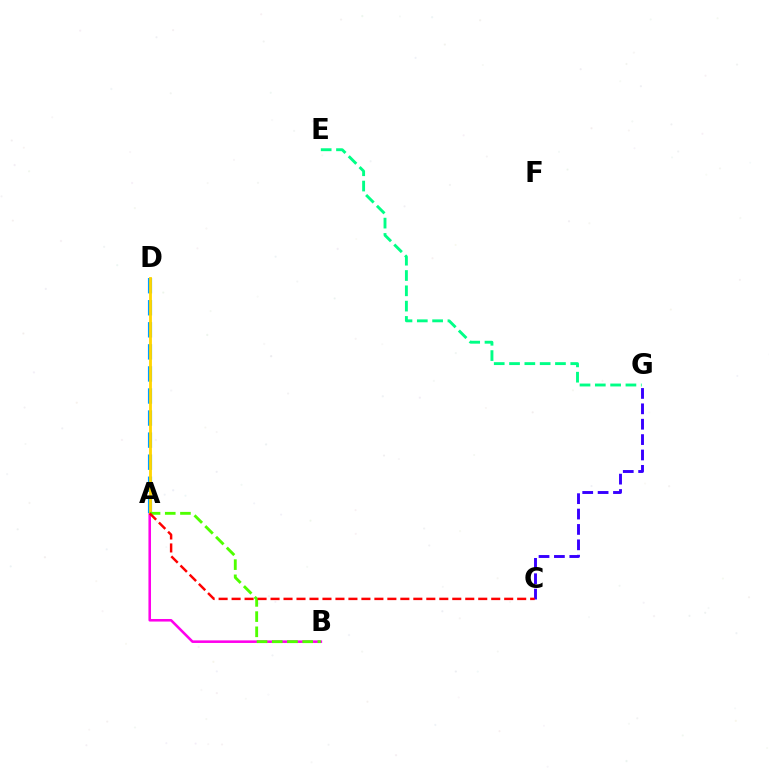{('C', 'G'): [{'color': '#3700ff', 'line_style': 'dashed', 'thickness': 2.09}], ('A', 'B'): [{'color': '#ff00ed', 'line_style': 'solid', 'thickness': 1.85}, {'color': '#4fff00', 'line_style': 'dashed', 'thickness': 2.07}], ('A', 'D'): [{'color': '#009eff', 'line_style': 'dashed', 'thickness': 3.0}, {'color': '#ffd500', 'line_style': 'solid', 'thickness': 2.03}], ('E', 'G'): [{'color': '#00ff86', 'line_style': 'dashed', 'thickness': 2.08}], ('A', 'C'): [{'color': '#ff0000', 'line_style': 'dashed', 'thickness': 1.76}]}